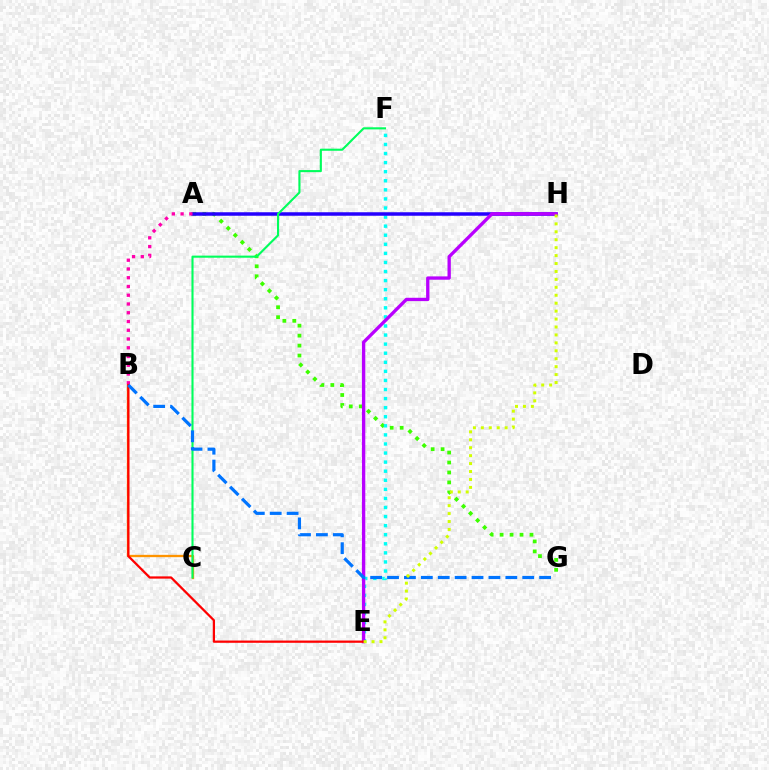{('A', 'G'): [{'color': '#3dff00', 'line_style': 'dotted', 'thickness': 2.71}], ('E', 'F'): [{'color': '#00fff6', 'line_style': 'dotted', 'thickness': 2.47}], ('A', 'H'): [{'color': '#2500ff', 'line_style': 'solid', 'thickness': 2.52}], ('B', 'C'): [{'color': '#ff9400', 'line_style': 'solid', 'thickness': 1.67}], ('C', 'F'): [{'color': '#00ff5c', 'line_style': 'solid', 'thickness': 1.51}], ('A', 'B'): [{'color': '#ff00ac', 'line_style': 'dotted', 'thickness': 2.38}], ('E', 'H'): [{'color': '#b900ff', 'line_style': 'solid', 'thickness': 2.4}, {'color': '#d1ff00', 'line_style': 'dotted', 'thickness': 2.16}], ('B', 'E'): [{'color': '#ff0000', 'line_style': 'solid', 'thickness': 1.62}], ('B', 'G'): [{'color': '#0074ff', 'line_style': 'dashed', 'thickness': 2.3}]}